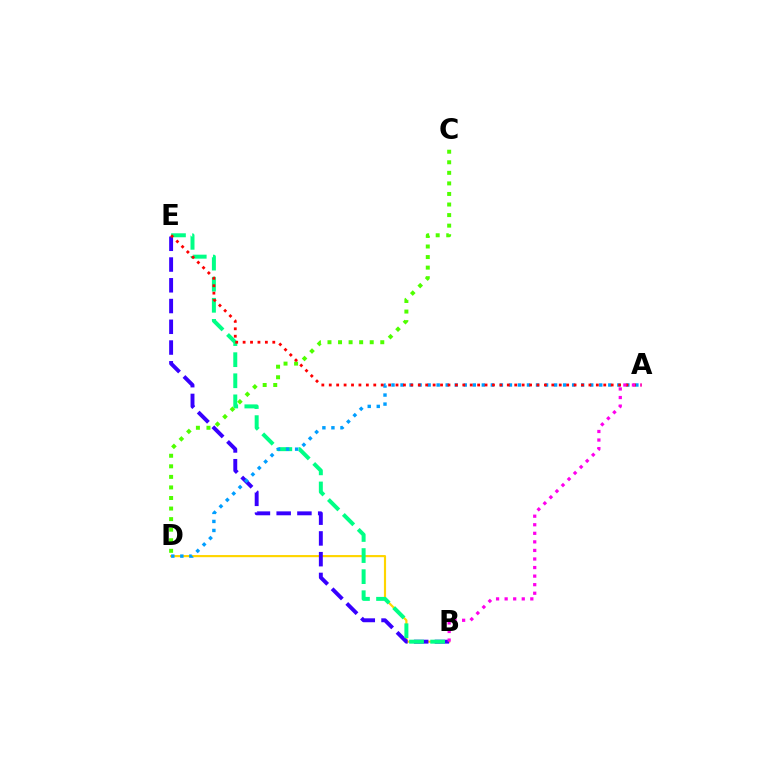{('B', 'D'): [{'color': '#ffd500', 'line_style': 'solid', 'thickness': 1.55}], ('B', 'E'): [{'color': '#3700ff', 'line_style': 'dashed', 'thickness': 2.82}, {'color': '#00ff86', 'line_style': 'dashed', 'thickness': 2.86}], ('A', 'D'): [{'color': '#009eff', 'line_style': 'dotted', 'thickness': 2.45}], ('C', 'D'): [{'color': '#4fff00', 'line_style': 'dotted', 'thickness': 2.87}], ('A', 'E'): [{'color': '#ff0000', 'line_style': 'dotted', 'thickness': 2.02}], ('A', 'B'): [{'color': '#ff00ed', 'line_style': 'dotted', 'thickness': 2.33}]}